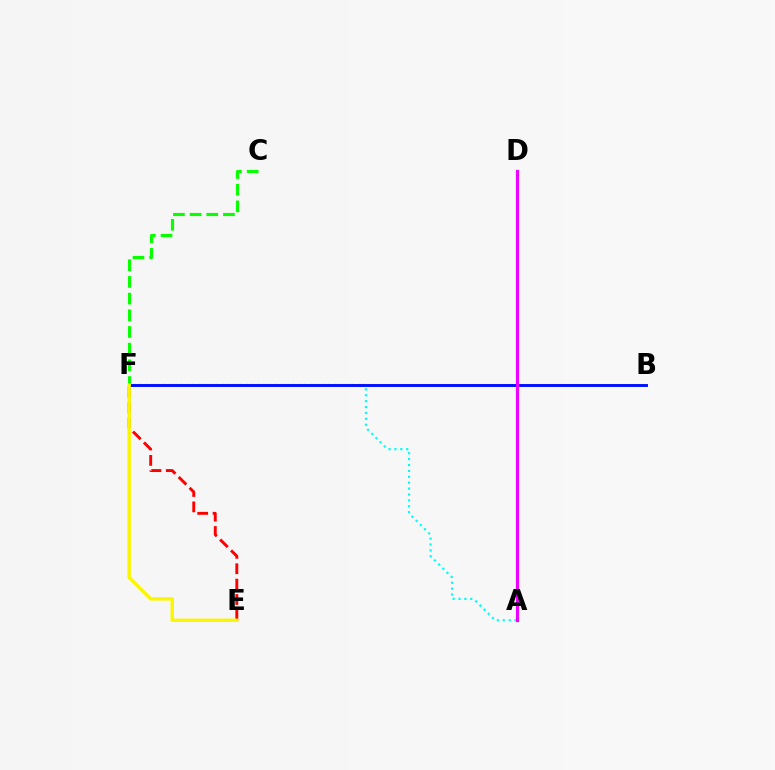{('A', 'F'): [{'color': '#00fff6', 'line_style': 'dotted', 'thickness': 1.6}], ('E', 'F'): [{'color': '#ff0000', 'line_style': 'dashed', 'thickness': 2.09}, {'color': '#fcf500', 'line_style': 'solid', 'thickness': 2.44}], ('B', 'F'): [{'color': '#0010ff', 'line_style': 'solid', 'thickness': 2.1}], ('C', 'F'): [{'color': '#08ff00', 'line_style': 'dashed', 'thickness': 2.27}], ('A', 'D'): [{'color': '#ee00ff', 'line_style': 'solid', 'thickness': 2.28}]}